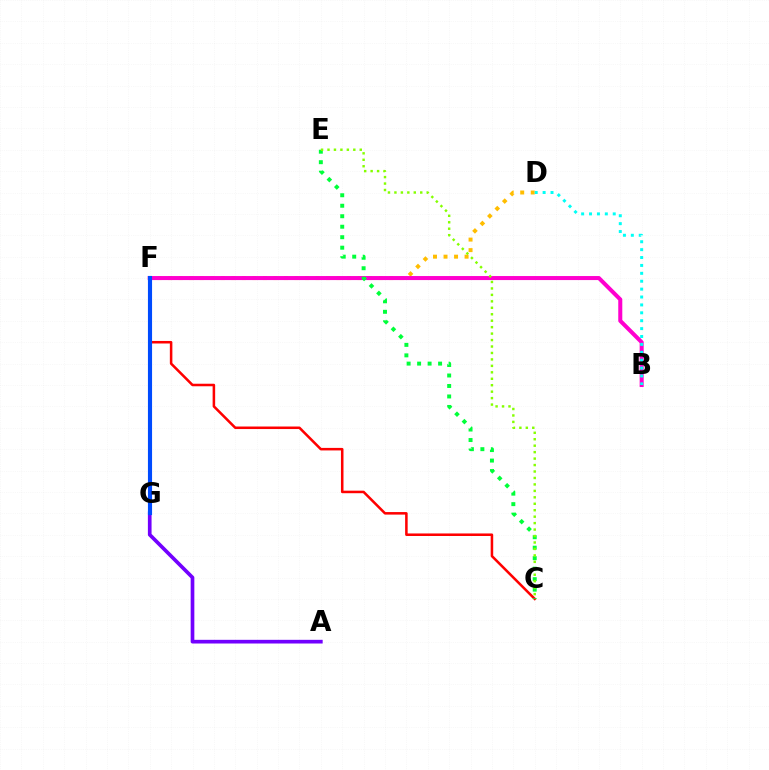{('D', 'F'): [{'color': '#ffbd00', 'line_style': 'dotted', 'thickness': 2.86}], ('B', 'F'): [{'color': '#ff00cf', 'line_style': 'solid', 'thickness': 2.9}], ('C', 'F'): [{'color': '#ff0000', 'line_style': 'solid', 'thickness': 1.82}], ('A', 'G'): [{'color': '#7200ff', 'line_style': 'solid', 'thickness': 2.65}], ('C', 'E'): [{'color': '#00ff39', 'line_style': 'dotted', 'thickness': 2.85}, {'color': '#84ff00', 'line_style': 'dotted', 'thickness': 1.75}], ('F', 'G'): [{'color': '#004bff', 'line_style': 'solid', 'thickness': 2.97}], ('B', 'D'): [{'color': '#00fff6', 'line_style': 'dotted', 'thickness': 2.15}]}